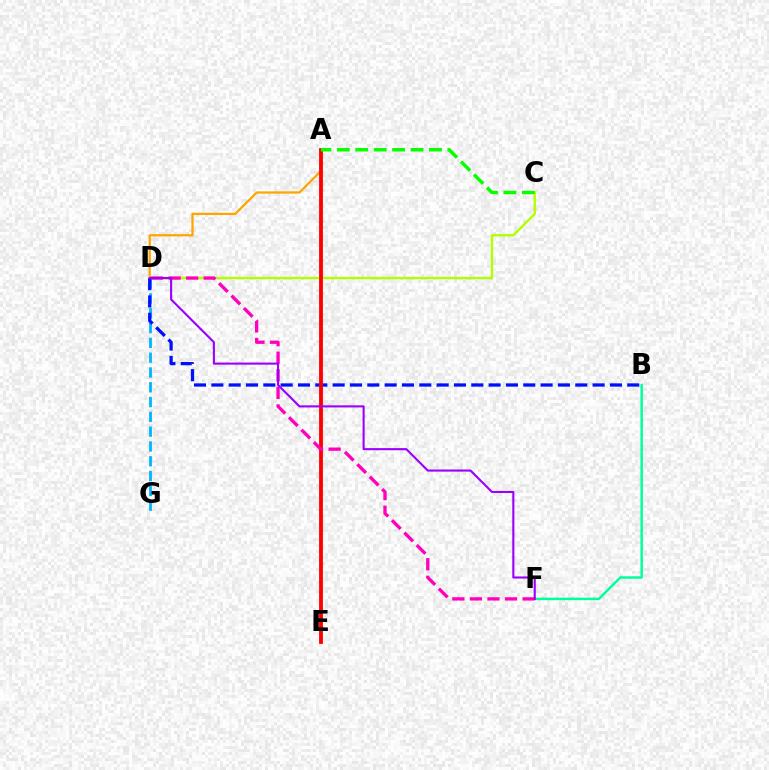{('A', 'D'): [{'color': '#ffa500', 'line_style': 'solid', 'thickness': 1.62}], ('C', 'D'): [{'color': '#b3ff00', 'line_style': 'solid', 'thickness': 1.72}], ('D', 'G'): [{'color': '#00b5ff', 'line_style': 'dashed', 'thickness': 2.01}], ('B', 'D'): [{'color': '#0010ff', 'line_style': 'dashed', 'thickness': 2.35}], ('B', 'F'): [{'color': '#00ff9d', 'line_style': 'solid', 'thickness': 1.79}], ('A', 'E'): [{'color': '#ff0000', 'line_style': 'solid', 'thickness': 2.75}], ('D', 'F'): [{'color': '#ff00bd', 'line_style': 'dashed', 'thickness': 2.39}, {'color': '#9b00ff', 'line_style': 'solid', 'thickness': 1.52}], ('A', 'C'): [{'color': '#08ff00', 'line_style': 'dashed', 'thickness': 2.5}]}